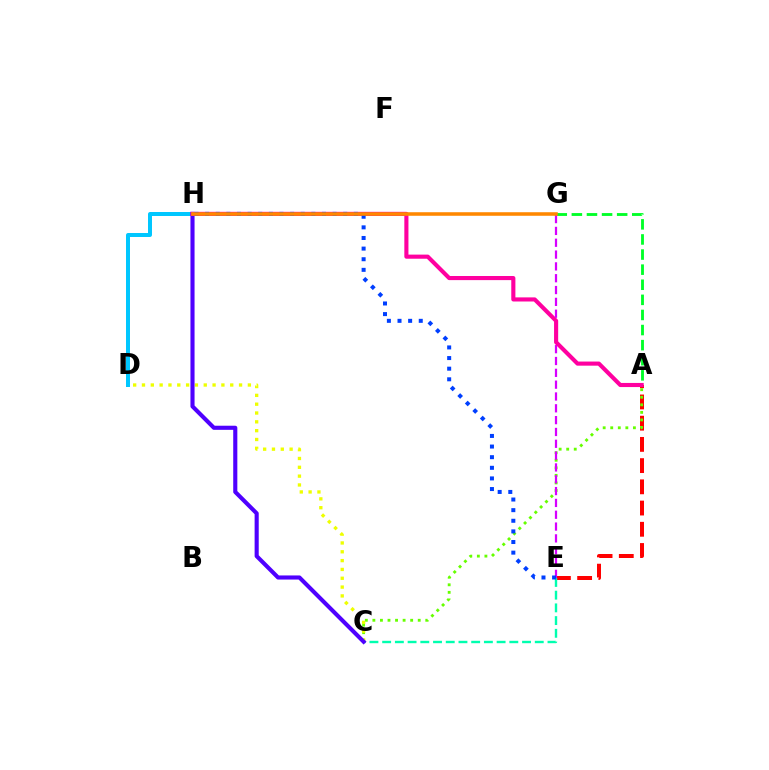{('A', 'G'): [{'color': '#00ff27', 'line_style': 'dashed', 'thickness': 2.05}], ('A', 'E'): [{'color': '#ff0000', 'line_style': 'dashed', 'thickness': 2.88}], ('A', 'C'): [{'color': '#66ff00', 'line_style': 'dotted', 'thickness': 2.05}], ('D', 'H'): [{'color': '#00c7ff', 'line_style': 'solid', 'thickness': 2.87}], ('C', 'D'): [{'color': '#eeff00', 'line_style': 'dotted', 'thickness': 2.4}], ('C', 'E'): [{'color': '#00ffaf', 'line_style': 'dashed', 'thickness': 1.73}], ('E', 'G'): [{'color': '#d600ff', 'line_style': 'dashed', 'thickness': 1.61}], ('C', 'H'): [{'color': '#4f00ff', 'line_style': 'solid', 'thickness': 2.96}], ('A', 'H'): [{'color': '#ff00a0', 'line_style': 'solid', 'thickness': 2.96}], ('E', 'H'): [{'color': '#003fff', 'line_style': 'dotted', 'thickness': 2.89}], ('G', 'H'): [{'color': '#ff8800', 'line_style': 'solid', 'thickness': 2.56}]}